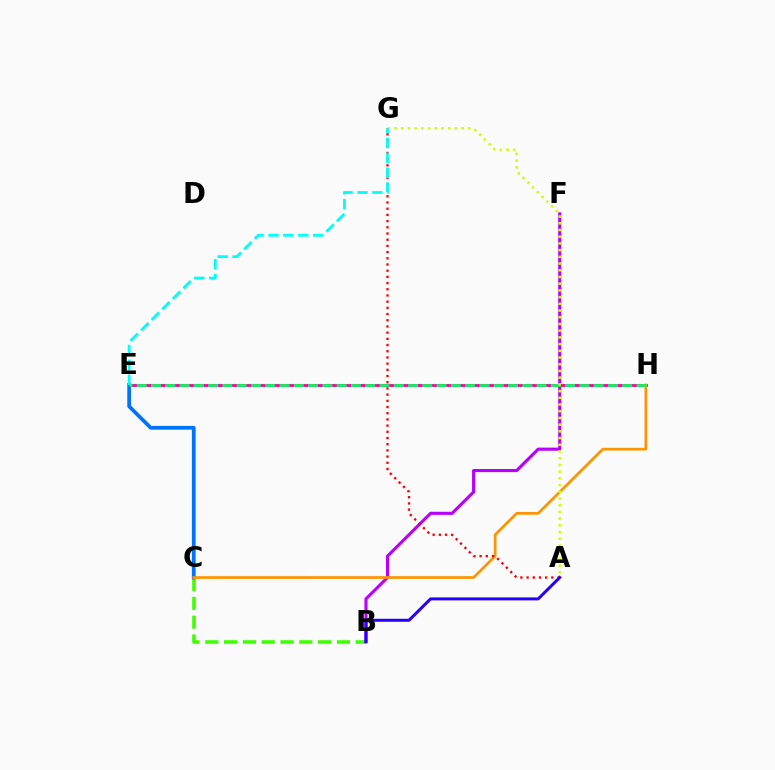{('B', 'C'): [{'color': '#3dff00', 'line_style': 'dashed', 'thickness': 2.55}], ('B', 'F'): [{'color': '#b900ff', 'line_style': 'solid', 'thickness': 2.24}], ('E', 'H'): [{'color': '#ff00ac', 'line_style': 'solid', 'thickness': 2.06}, {'color': '#00ff5c', 'line_style': 'dashed', 'thickness': 1.94}], ('C', 'E'): [{'color': '#0074ff', 'line_style': 'solid', 'thickness': 2.71}], ('C', 'H'): [{'color': '#ff9400', 'line_style': 'solid', 'thickness': 1.95}], ('A', 'G'): [{'color': '#ff0000', 'line_style': 'dotted', 'thickness': 1.68}, {'color': '#d1ff00', 'line_style': 'dotted', 'thickness': 1.82}], ('A', 'B'): [{'color': '#2500ff', 'line_style': 'solid', 'thickness': 2.15}], ('E', 'G'): [{'color': '#00fff6', 'line_style': 'dashed', 'thickness': 2.03}]}